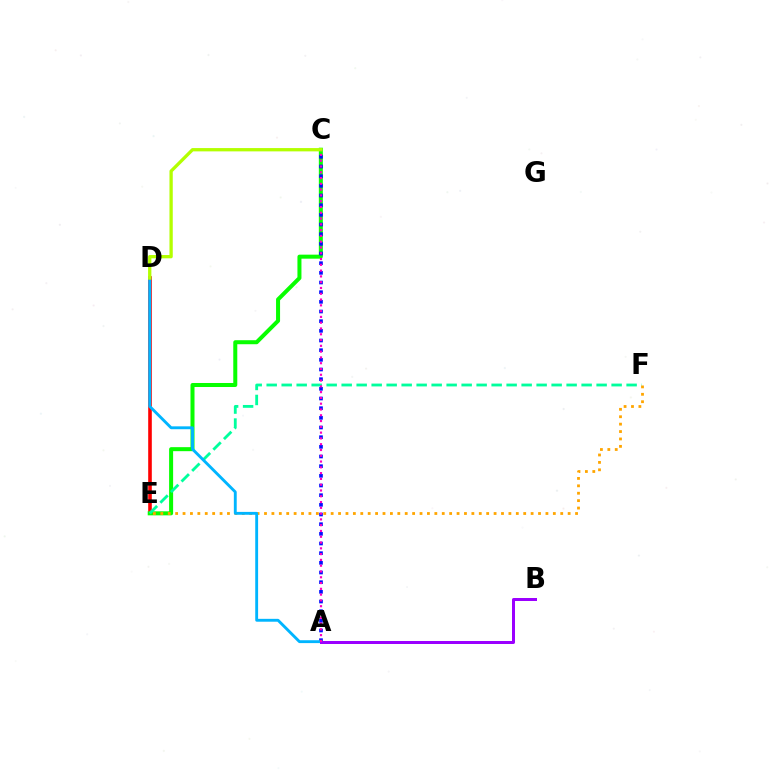{('D', 'E'): [{'color': '#ff0000', 'line_style': 'solid', 'thickness': 2.6}], ('C', 'E'): [{'color': '#08ff00', 'line_style': 'solid', 'thickness': 2.89}], ('E', 'F'): [{'color': '#00ff9d', 'line_style': 'dashed', 'thickness': 2.04}, {'color': '#ffa500', 'line_style': 'dotted', 'thickness': 2.01}], ('A', 'C'): [{'color': '#0010ff', 'line_style': 'dotted', 'thickness': 2.63}, {'color': '#ff00bd', 'line_style': 'dotted', 'thickness': 1.57}], ('A', 'D'): [{'color': '#00b5ff', 'line_style': 'solid', 'thickness': 2.07}], ('C', 'D'): [{'color': '#b3ff00', 'line_style': 'solid', 'thickness': 2.37}], ('A', 'B'): [{'color': '#9b00ff', 'line_style': 'solid', 'thickness': 2.16}]}